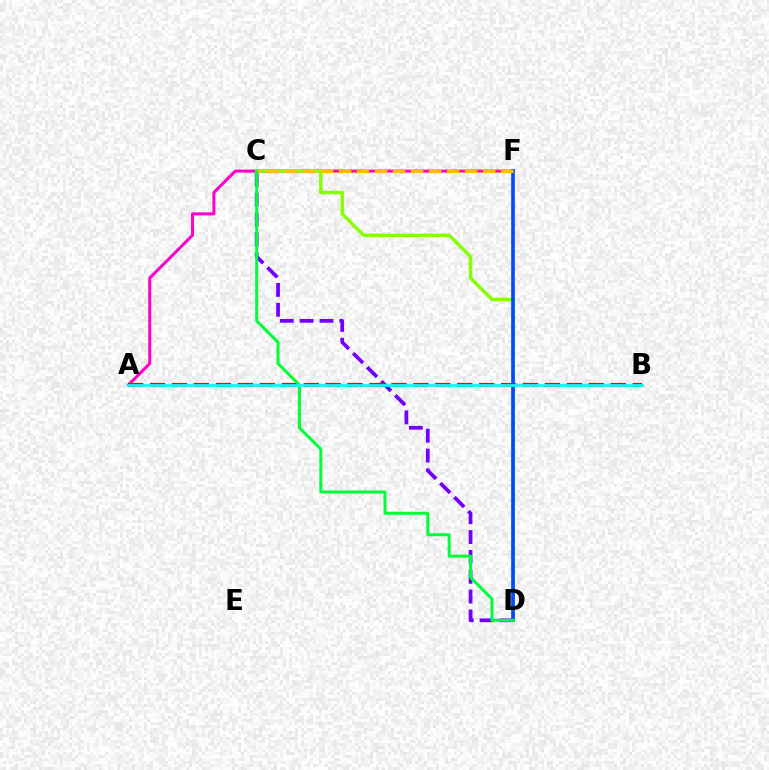{('C', 'D'): [{'color': '#7200ff', 'line_style': 'dashed', 'thickness': 2.7}, {'color': '#84ff00', 'line_style': 'solid', 'thickness': 2.43}, {'color': '#00ff39', 'line_style': 'solid', 'thickness': 2.16}], ('A', 'F'): [{'color': '#ff00cf', 'line_style': 'solid', 'thickness': 2.18}], ('A', 'B'): [{'color': '#ff0000', 'line_style': 'dashed', 'thickness': 2.98}, {'color': '#00fff6', 'line_style': 'solid', 'thickness': 2.01}], ('D', 'F'): [{'color': '#004bff', 'line_style': 'solid', 'thickness': 2.63}], ('C', 'F'): [{'color': '#ffbd00', 'line_style': 'dashed', 'thickness': 2.45}]}